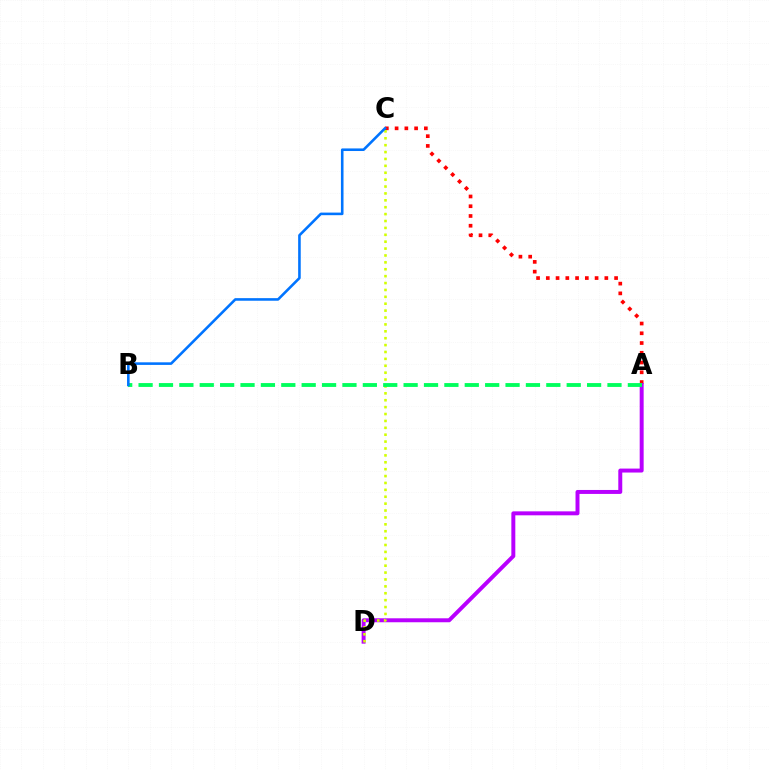{('A', 'C'): [{'color': '#ff0000', 'line_style': 'dotted', 'thickness': 2.65}], ('A', 'D'): [{'color': '#b900ff', 'line_style': 'solid', 'thickness': 2.85}], ('C', 'D'): [{'color': '#d1ff00', 'line_style': 'dotted', 'thickness': 1.87}], ('A', 'B'): [{'color': '#00ff5c', 'line_style': 'dashed', 'thickness': 2.77}], ('B', 'C'): [{'color': '#0074ff', 'line_style': 'solid', 'thickness': 1.86}]}